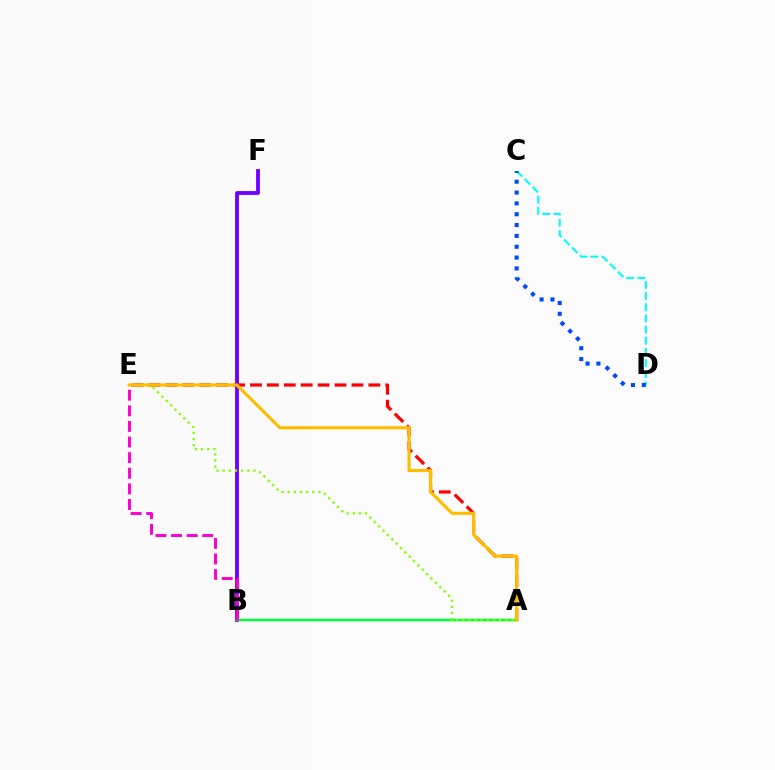{('B', 'F'): [{'color': '#7200ff', 'line_style': 'solid', 'thickness': 2.77}], ('A', 'E'): [{'color': '#ff0000', 'line_style': 'dashed', 'thickness': 2.3}, {'color': '#84ff00', 'line_style': 'dotted', 'thickness': 1.67}, {'color': '#ffbd00', 'line_style': 'solid', 'thickness': 2.25}], ('A', 'B'): [{'color': '#00ff39', 'line_style': 'solid', 'thickness': 1.8}], ('C', 'D'): [{'color': '#00fff6', 'line_style': 'dashed', 'thickness': 1.52}, {'color': '#004bff', 'line_style': 'dotted', 'thickness': 2.95}], ('B', 'E'): [{'color': '#ff00cf', 'line_style': 'dashed', 'thickness': 2.12}]}